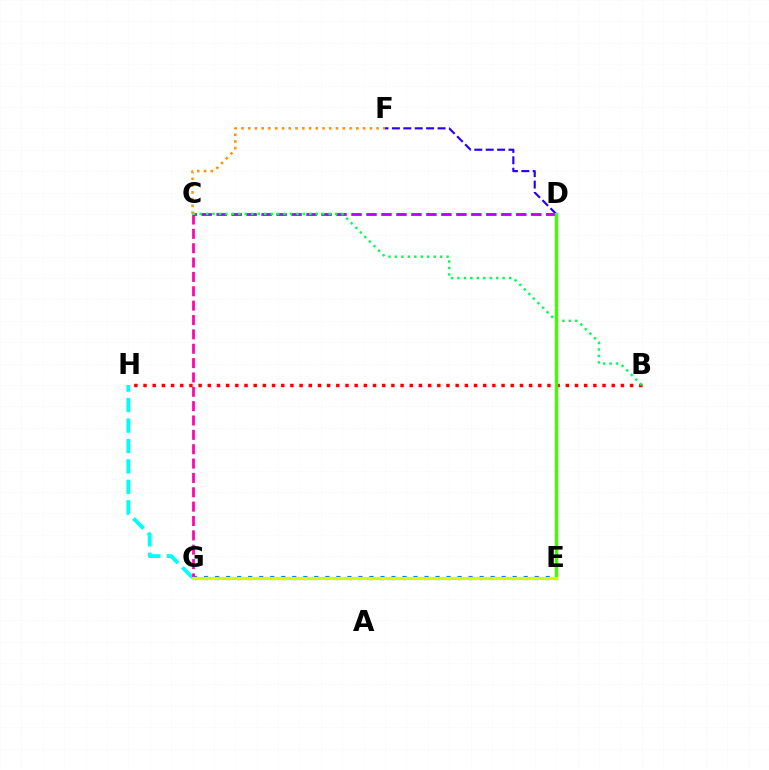{('C', 'F'): [{'color': '#ff9400', 'line_style': 'dotted', 'thickness': 1.84}], ('G', 'H'): [{'color': '#00fff6', 'line_style': 'dashed', 'thickness': 2.78}], ('B', 'H'): [{'color': '#ff0000', 'line_style': 'dotted', 'thickness': 2.49}], ('E', 'G'): [{'color': '#0074ff', 'line_style': 'dotted', 'thickness': 2.99}, {'color': '#d1ff00', 'line_style': 'solid', 'thickness': 2.3}], ('C', 'G'): [{'color': '#ff00ac', 'line_style': 'dashed', 'thickness': 1.95}], ('D', 'F'): [{'color': '#2500ff', 'line_style': 'dashed', 'thickness': 1.55}], ('C', 'D'): [{'color': '#b900ff', 'line_style': 'dashed', 'thickness': 2.04}], ('B', 'C'): [{'color': '#00ff5c', 'line_style': 'dotted', 'thickness': 1.75}], ('D', 'E'): [{'color': '#3dff00', 'line_style': 'solid', 'thickness': 2.41}]}